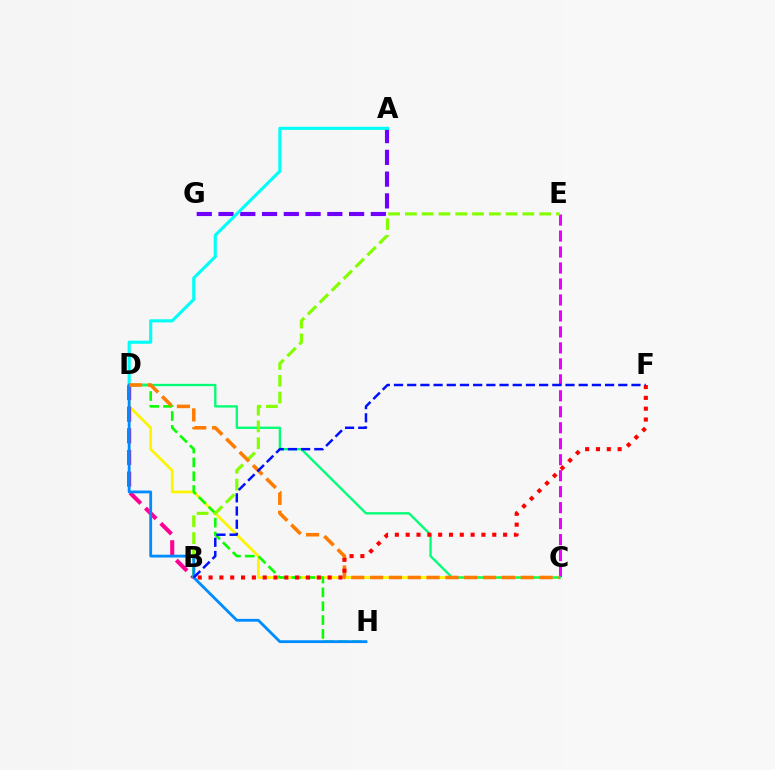{('C', 'D'): [{'color': '#fcf500', 'line_style': 'solid', 'thickness': 1.96}, {'color': '#00ff74', 'line_style': 'solid', 'thickness': 1.67}, {'color': '#ff7c00', 'line_style': 'dashed', 'thickness': 2.56}], ('C', 'E'): [{'color': '#ee00ff', 'line_style': 'dashed', 'thickness': 2.17}], ('A', 'G'): [{'color': '#7200ff', 'line_style': 'dashed', 'thickness': 2.96}], ('D', 'H'): [{'color': '#08ff00', 'line_style': 'dashed', 'thickness': 1.88}, {'color': '#008cff', 'line_style': 'solid', 'thickness': 2.03}], ('B', 'D'): [{'color': '#ff0094', 'line_style': 'dashed', 'thickness': 2.94}], ('B', 'E'): [{'color': '#84ff00', 'line_style': 'dashed', 'thickness': 2.28}], ('A', 'D'): [{'color': '#00fff6', 'line_style': 'solid', 'thickness': 2.24}], ('B', 'F'): [{'color': '#ff0000', 'line_style': 'dotted', 'thickness': 2.94}, {'color': '#0010ff', 'line_style': 'dashed', 'thickness': 1.79}]}